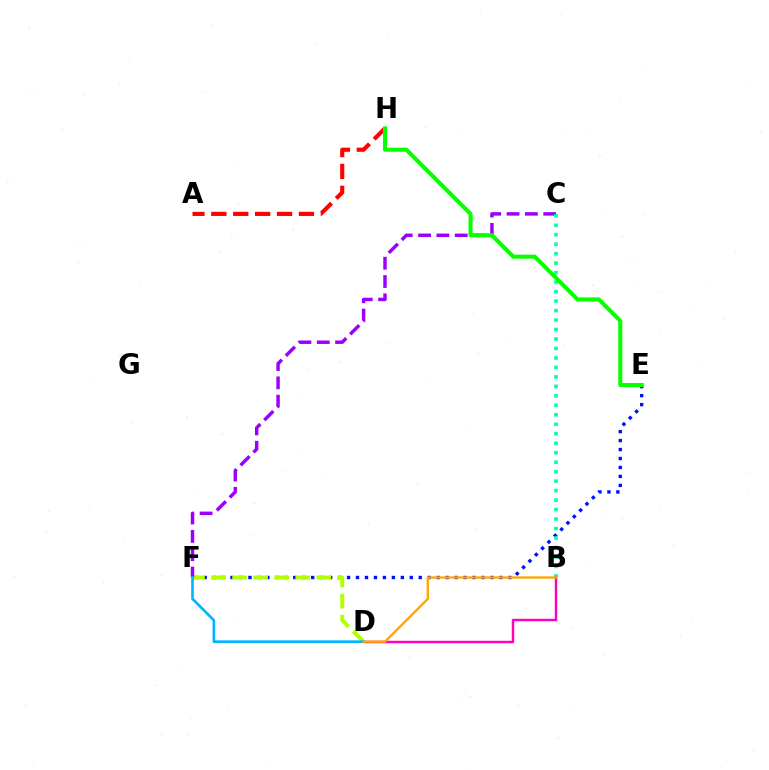{('E', 'F'): [{'color': '#0010ff', 'line_style': 'dotted', 'thickness': 2.44}], ('D', 'F'): [{'color': '#b3ff00', 'line_style': 'dashed', 'thickness': 2.86}, {'color': '#00b5ff', 'line_style': 'solid', 'thickness': 1.9}], ('C', 'F'): [{'color': '#9b00ff', 'line_style': 'dashed', 'thickness': 2.49}], ('B', 'C'): [{'color': '#00ff9d', 'line_style': 'dotted', 'thickness': 2.57}], ('B', 'D'): [{'color': '#ff00bd', 'line_style': 'solid', 'thickness': 1.77}, {'color': '#ffa500', 'line_style': 'solid', 'thickness': 1.68}], ('A', 'H'): [{'color': '#ff0000', 'line_style': 'dashed', 'thickness': 2.98}], ('E', 'H'): [{'color': '#08ff00', 'line_style': 'solid', 'thickness': 2.92}]}